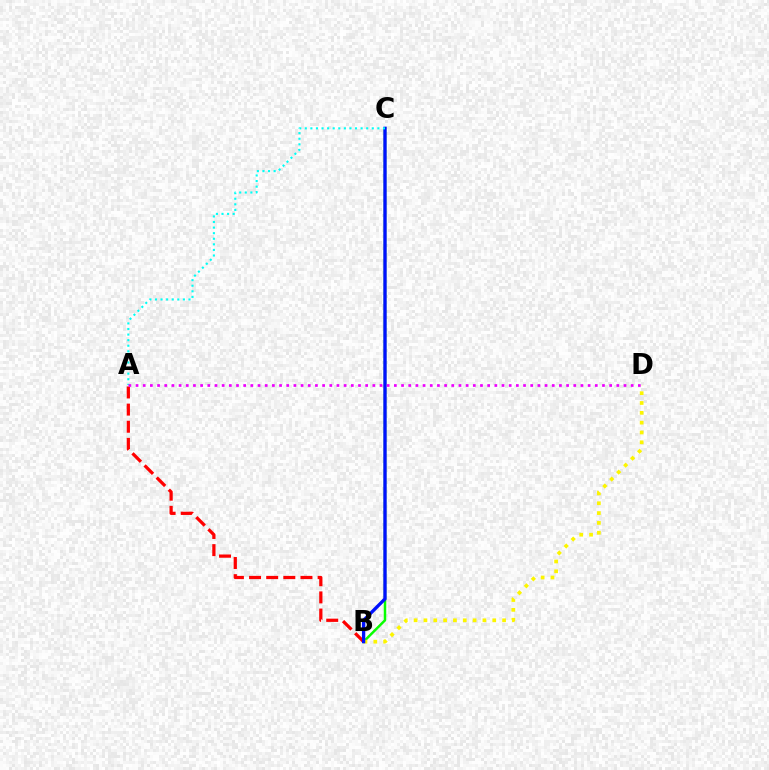{('A', 'B'): [{'color': '#ff0000', 'line_style': 'dashed', 'thickness': 2.33}], ('B', 'C'): [{'color': '#08ff00', 'line_style': 'solid', 'thickness': 1.79}, {'color': '#0010ff', 'line_style': 'solid', 'thickness': 2.38}], ('B', 'D'): [{'color': '#fcf500', 'line_style': 'dotted', 'thickness': 2.67}], ('A', 'C'): [{'color': '#00fff6', 'line_style': 'dotted', 'thickness': 1.52}], ('A', 'D'): [{'color': '#ee00ff', 'line_style': 'dotted', 'thickness': 1.95}]}